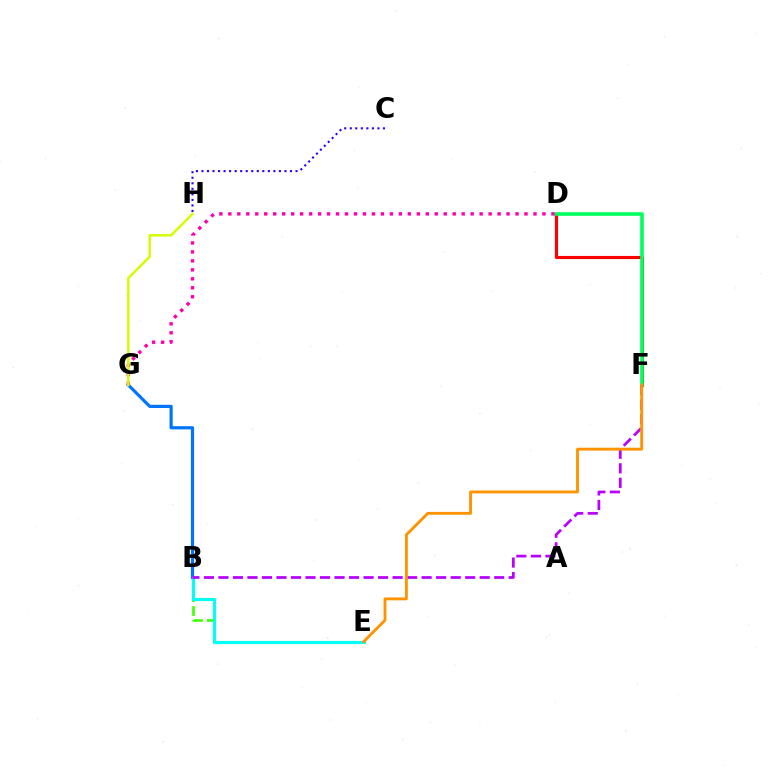{('B', 'G'): [{'color': '#0074ff', 'line_style': 'solid', 'thickness': 2.29}], ('D', 'F'): [{'color': '#ff0000', 'line_style': 'solid', 'thickness': 2.26}, {'color': '#00ff5c', 'line_style': 'solid', 'thickness': 2.58}], ('B', 'E'): [{'color': '#3dff00', 'line_style': 'dashed', 'thickness': 1.88}, {'color': '#00fff6', 'line_style': 'solid', 'thickness': 2.25}], ('C', 'H'): [{'color': '#2500ff', 'line_style': 'dotted', 'thickness': 1.5}], ('B', 'F'): [{'color': '#b900ff', 'line_style': 'dashed', 'thickness': 1.97}], ('D', 'G'): [{'color': '#ff00ac', 'line_style': 'dotted', 'thickness': 2.44}], ('E', 'F'): [{'color': '#ff9400', 'line_style': 'solid', 'thickness': 2.07}], ('G', 'H'): [{'color': '#d1ff00', 'line_style': 'solid', 'thickness': 1.77}]}